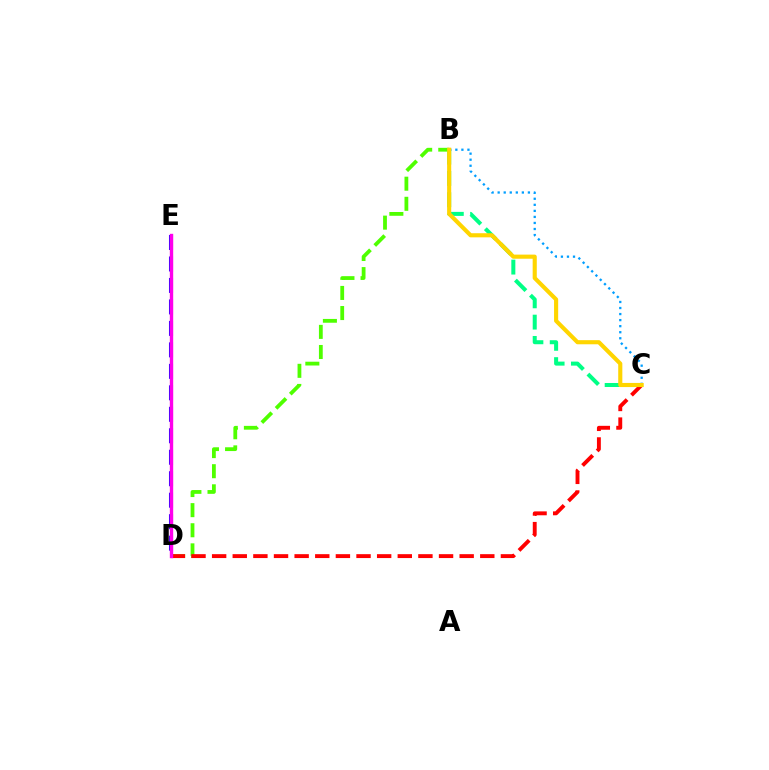{('B', 'C'): [{'color': '#00ff86', 'line_style': 'dashed', 'thickness': 2.89}, {'color': '#009eff', 'line_style': 'dotted', 'thickness': 1.64}, {'color': '#ffd500', 'line_style': 'solid', 'thickness': 2.96}], ('B', 'D'): [{'color': '#4fff00', 'line_style': 'dashed', 'thickness': 2.73}], ('C', 'D'): [{'color': '#ff0000', 'line_style': 'dashed', 'thickness': 2.8}], ('D', 'E'): [{'color': '#3700ff', 'line_style': 'dashed', 'thickness': 2.92}, {'color': '#ff00ed', 'line_style': 'solid', 'thickness': 2.43}]}